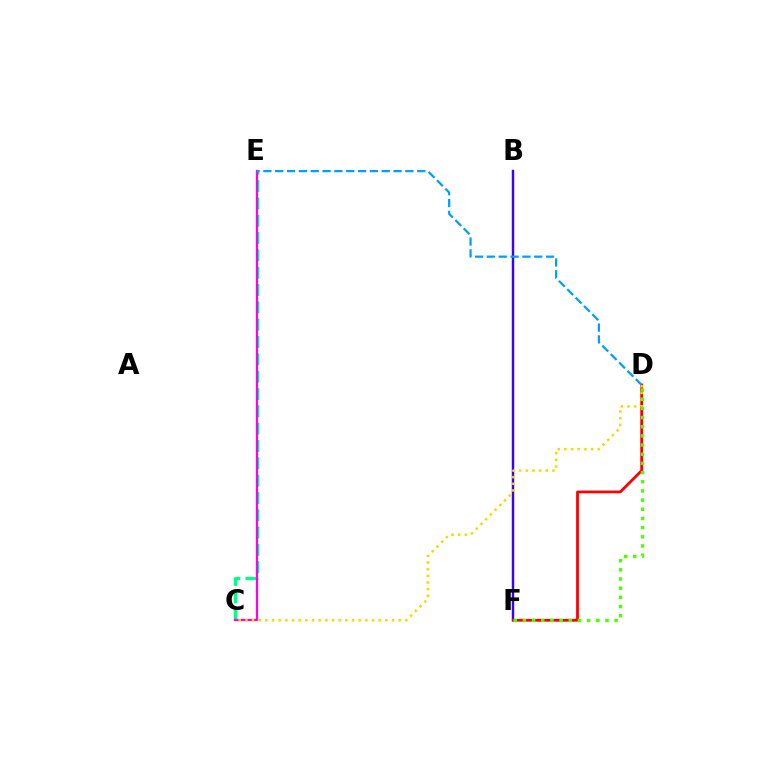{('C', 'E'): [{'color': '#00ff86', 'line_style': 'dashed', 'thickness': 2.35}, {'color': '#ff00ed', 'line_style': 'solid', 'thickness': 1.62}], ('B', 'F'): [{'color': '#3700ff', 'line_style': 'solid', 'thickness': 1.76}], ('D', 'F'): [{'color': '#ff0000', 'line_style': 'solid', 'thickness': 2.0}, {'color': '#4fff00', 'line_style': 'dotted', 'thickness': 2.49}], ('C', 'D'): [{'color': '#ffd500', 'line_style': 'dotted', 'thickness': 1.81}], ('D', 'E'): [{'color': '#009eff', 'line_style': 'dashed', 'thickness': 1.61}]}